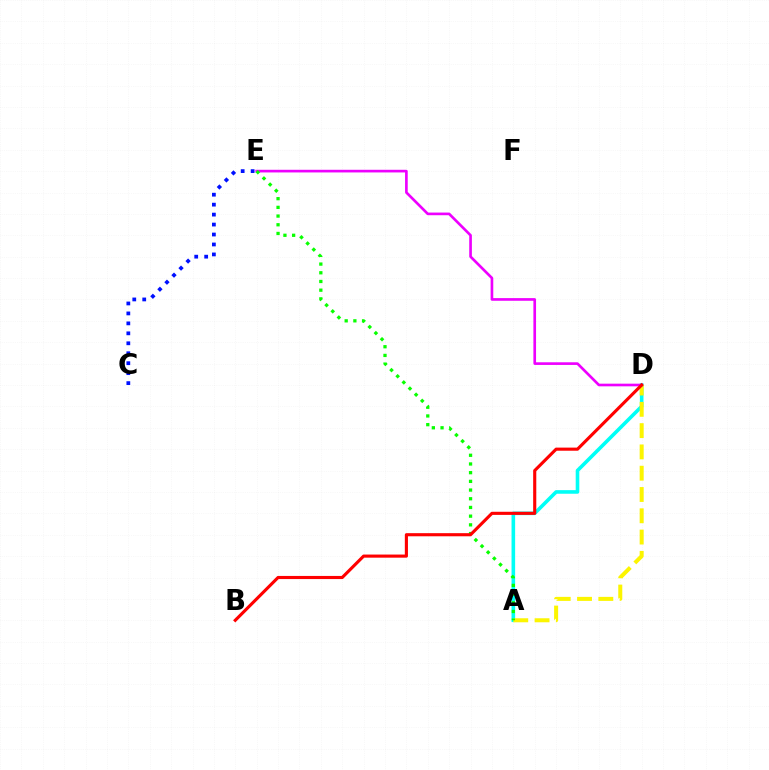{('A', 'D'): [{'color': '#00fff6', 'line_style': 'solid', 'thickness': 2.59}, {'color': '#fcf500', 'line_style': 'dashed', 'thickness': 2.89}], ('C', 'E'): [{'color': '#0010ff', 'line_style': 'dotted', 'thickness': 2.71}], ('D', 'E'): [{'color': '#ee00ff', 'line_style': 'solid', 'thickness': 1.91}], ('A', 'E'): [{'color': '#08ff00', 'line_style': 'dotted', 'thickness': 2.36}], ('B', 'D'): [{'color': '#ff0000', 'line_style': 'solid', 'thickness': 2.25}]}